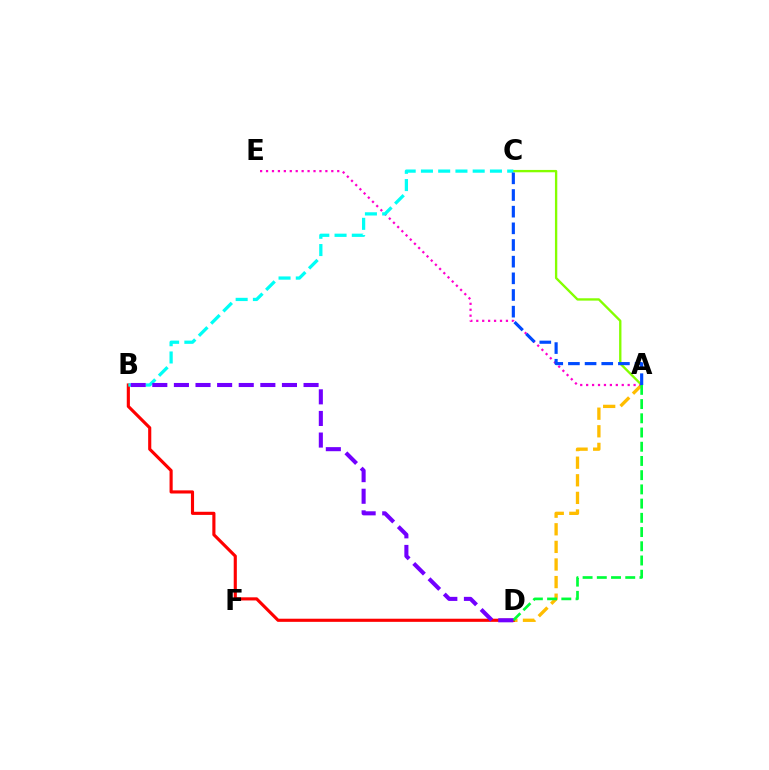{('A', 'D'): [{'color': '#ffbd00', 'line_style': 'dashed', 'thickness': 2.39}, {'color': '#00ff39', 'line_style': 'dashed', 'thickness': 1.93}], ('A', 'C'): [{'color': '#84ff00', 'line_style': 'solid', 'thickness': 1.69}, {'color': '#004bff', 'line_style': 'dashed', 'thickness': 2.26}], ('B', 'D'): [{'color': '#ff0000', 'line_style': 'solid', 'thickness': 2.25}, {'color': '#7200ff', 'line_style': 'dashed', 'thickness': 2.94}], ('A', 'E'): [{'color': '#ff00cf', 'line_style': 'dotted', 'thickness': 1.61}], ('B', 'C'): [{'color': '#00fff6', 'line_style': 'dashed', 'thickness': 2.34}]}